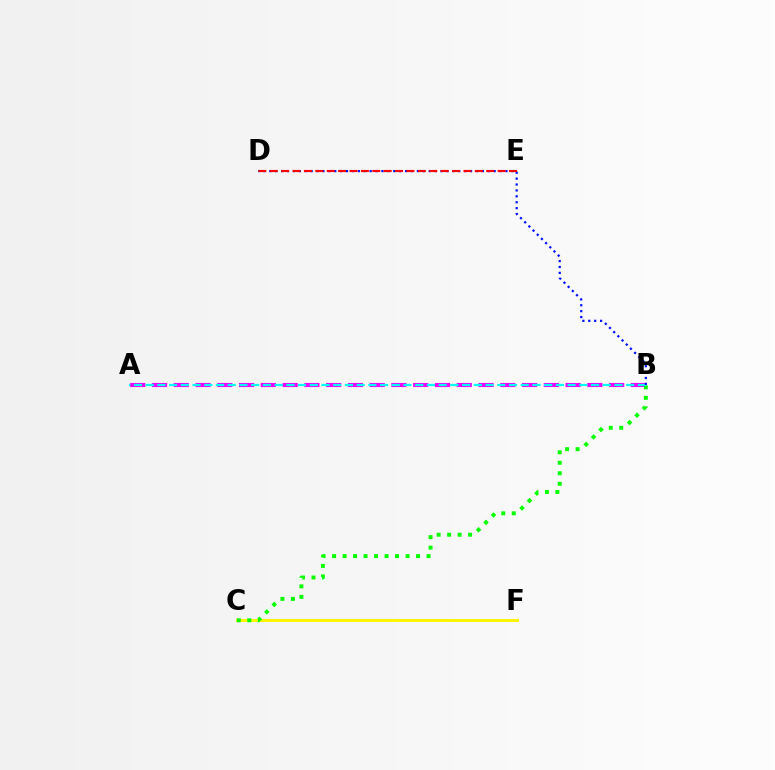{('C', 'F'): [{'color': '#fcf500', 'line_style': 'solid', 'thickness': 2.15}], ('A', 'B'): [{'color': '#ee00ff', 'line_style': 'dashed', 'thickness': 2.96}, {'color': '#00fff6', 'line_style': 'dashed', 'thickness': 1.59}], ('B', 'C'): [{'color': '#08ff00', 'line_style': 'dotted', 'thickness': 2.85}], ('B', 'D'): [{'color': '#0010ff', 'line_style': 'dotted', 'thickness': 1.6}], ('D', 'E'): [{'color': '#ff0000', 'line_style': 'dashed', 'thickness': 1.55}]}